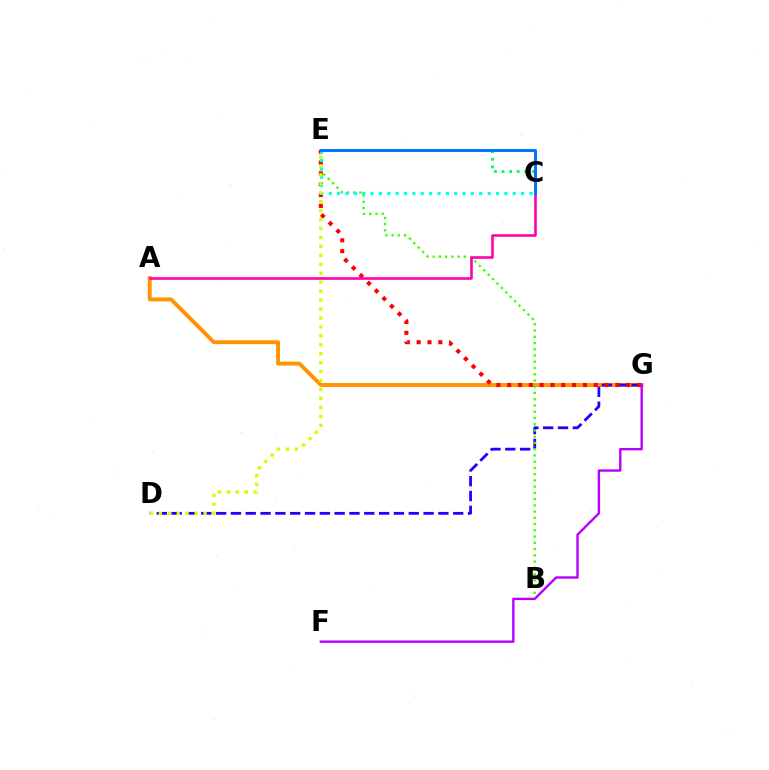{('A', 'G'): [{'color': '#ff9400', 'line_style': 'solid', 'thickness': 2.8}], ('D', 'G'): [{'color': '#2500ff', 'line_style': 'dashed', 'thickness': 2.01}], ('B', 'E'): [{'color': '#3dff00', 'line_style': 'dotted', 'thickness': 1.7}], ('E', 'G'): [{'color': '#ff0000', 'line_style': 'dotted', 'thickness': 2.94}], ('C', 'E'): [{'color': '#00fff6', 'line_style': 'dotted', 'thickness': 2.27}, {'color': '#00ff5c', 'line_style': 'dotted', 'thickness': 2.06}, {'color': '#0074ff', 'line_style': 'solid', 'thickness': 2.15}], ('D', 'E'): [{'color': '#d1ff00', 'line_style': 'dotted', 'thickness': 2.43}], ('F', 'G'): [{'color': '#b900ff', 'line_style': 'solid', 'thickness': 1.72}], ('A', 'C'): [{'color': '#ff00ac', 'line_style': 'solid', 'thickness': 1.88}]}